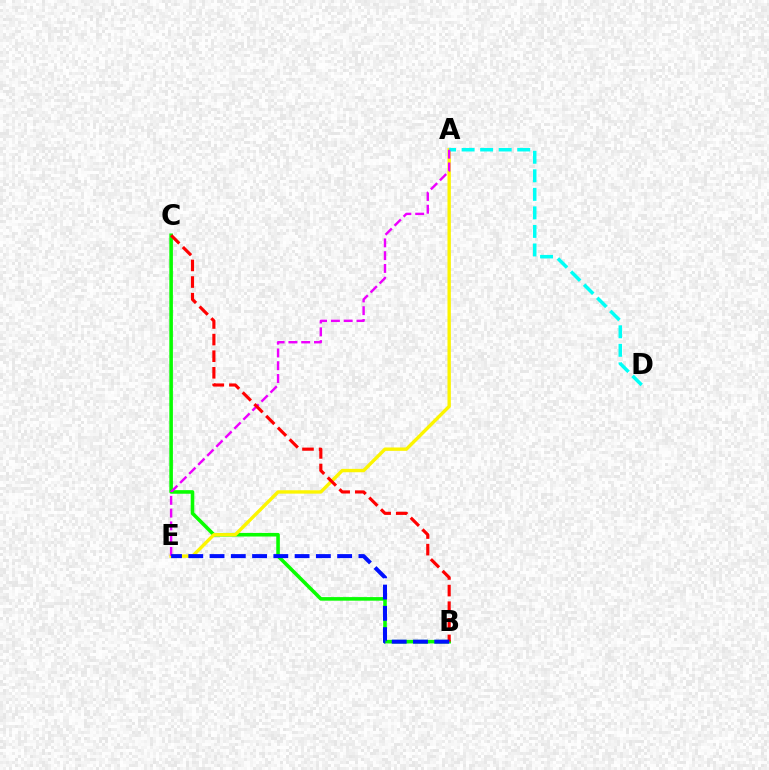{('B', 'C'): [{'color': '#08ff00', 'line_style': 'solid', 'thickness': 2.58}, {'color': '#ff0000', 'line_style': 'dashed', 'thickness': 2.26}], ('A', 'E'): [{'color': '#fcf500', 'line_style': 'solid', 'thickness': 2.43}, {'color': '#ee00ff', 'line_style': 'dashed', 'thickness': 1.74}], ('A', 'D'): [{'color': '#00fff6', 'line_style': 'dashed', 'thickness': 2.52}], ('B', 'E'): [{'color': '#0010ff', 'line_style': 'dashed', 'thickness': 2.89}]}